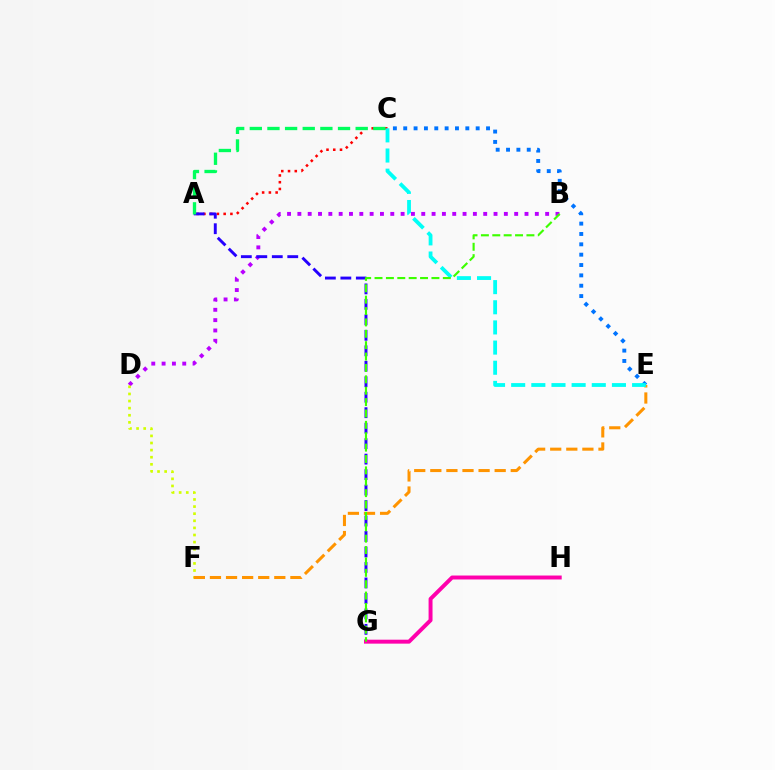{('B', 'D'): [{'color': '#b900ff', 'line_style': 'dotted', 'thickness': 2.81}], ('A', 'C'): [{'color': '#ff0000', 'line_style': 'dotted', 'thickness': 1.84}, {'color': '#00ff5c', 'line_style': 'dashed', 'thickness': 2.4}], ('D', 'F'): [{'color': '#d1ff00', 'line_style': 'dotted', 'thickness': 1.93}], ('A', 'G'): [{'color': '#2500ff', 'line_style': 'dashed', 'thickness': 2.1}], ('C', 'E'): [{'color': '#0074ff', 'line_style': 'dotted', 'thickness': 2.81}, {'color': '#00fff6', 'line_style': 'dashed', 'thickness': 2.74}], ('E', 'F'): [{'color': '#ff9400', 'line_style': 'dashed', 'thickness': 2.19}], ('G', 'H'): [{'color': '#ff00ac', 'line_style': 'solid', 'thickness': 2.84}], ('B', 'G'): [{'color': '#3dff00', 'line_style': 'dashed', 'thickness': 1.55}]}